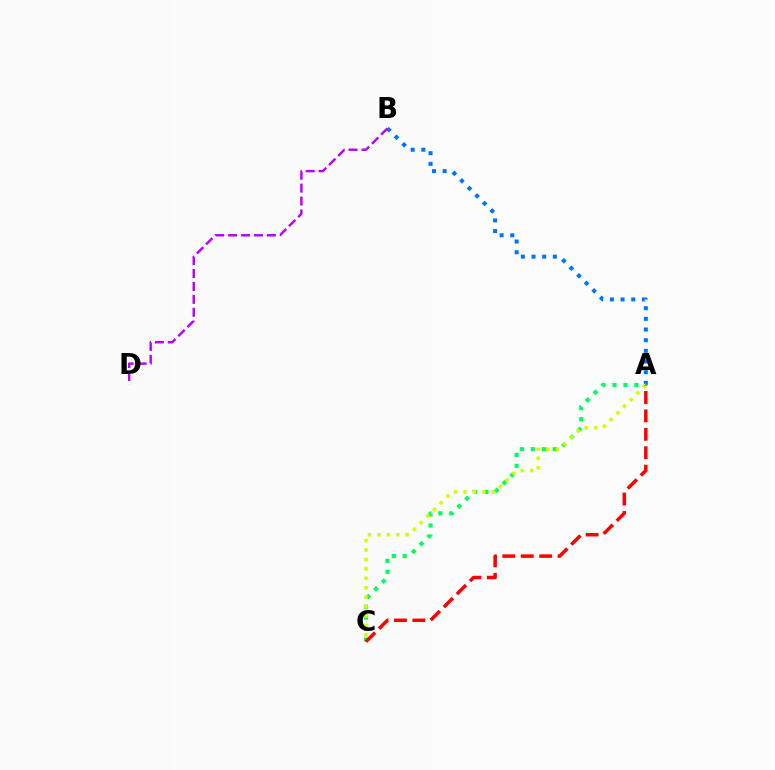{('A', 'B'): [{'color': '#0074ff', 'line_style': 'dotted', 'thickness': 2.9}], ('A', 'C'): [{'color': '#00ff5c', 'line_style': 'dotted', 'thickness': 2.98}, {'color': '#d1ff00', 'line_style': 'dotted', 'thickness': 2.56}, {'color': '#ff0000', 'line_style': 'dashed', 'thickness': 2.5}], ('B', 'D'): [{'color': '#b900ff', 'line_style': 'dashed', 'thickness': 1.75}]}